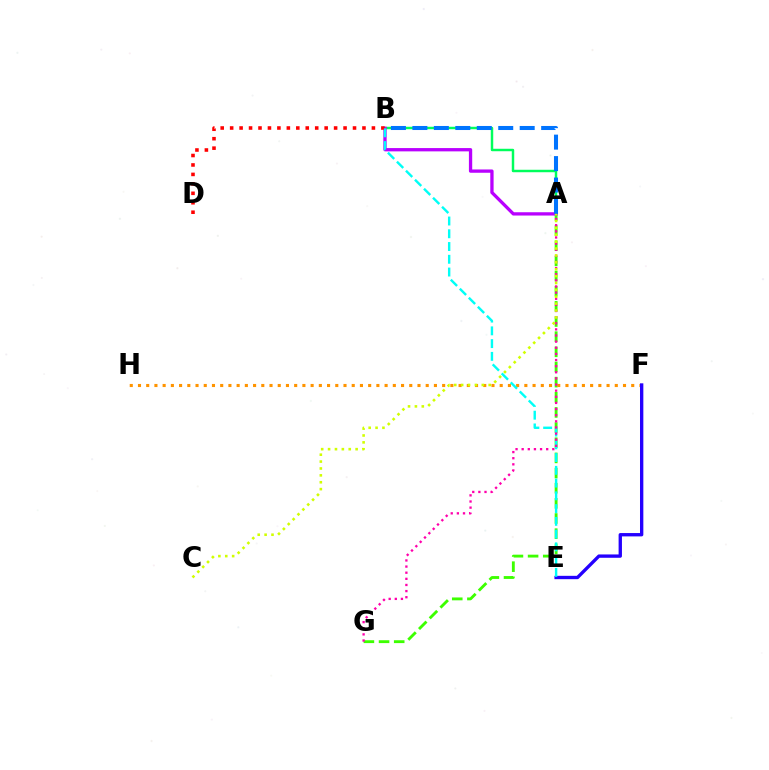{('A', 'G'): [{'color': '#3dff00', 'line_style': 'dashed', 'thickness': 2.06}, {'color': '#ff00ac', 'line_style': 'dotted', 'thickness': 1.67}], ('F', 'H'): [{'color': '#ff9400', 'line_style': 'dotted', 'thickness': 2.23}], ('A', 'B'): [{'color': '#00ff5c', 'line_style': 'solid', 'thickness': 1.77}, {'color': '#b900ff', 'line_style': 'solid', 'thickness': 2.37}, {'color': '#0074ff', 'line_style': 'dashed', 'thickness': 2.92}], ('B', 'D'): [{'color': '#ff0000', 'line_style': 'dotted', 'thickness': 2.57}], ('E', 'F'): [{'color': '#2500ff', 'line_style': 'solid', 'thickness': 2.41}], ('B', 'E'): [{'color': '#00fff6', 'line_style': 'dashed', 'thickness': 1.73}], ('A', 'C'): [{'color': '#d1ff00', 'line_style': 'dotted', 'thickness': 1.87}]}